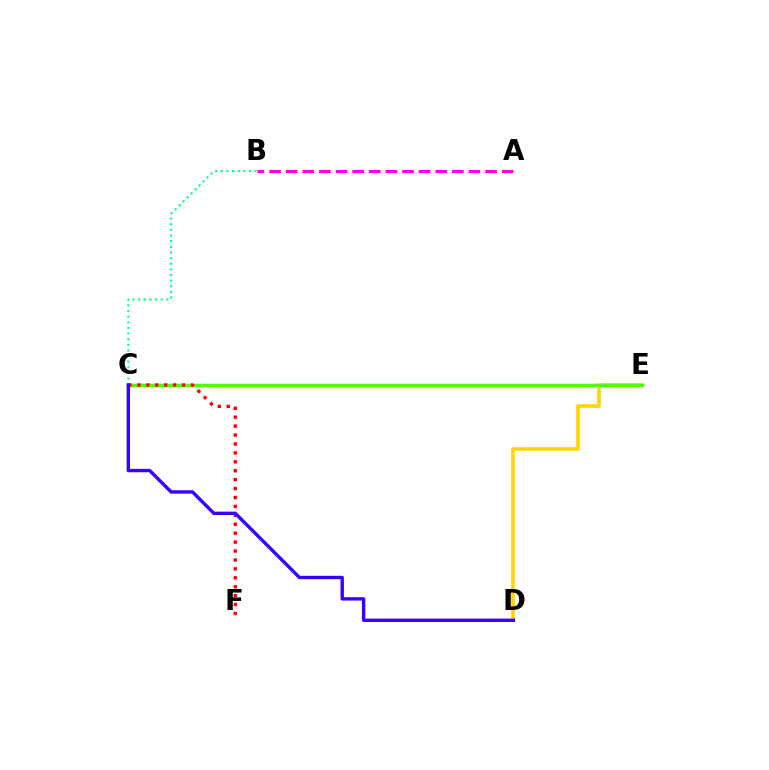{('C', 'E'): [{'color': '#009eff', 'line_style': 'solid', 'thickness': 2.35}, {'color': '#4fff00', 'line_style': 'solid', 'thickness': 2.38}], ('A', 'B'): [{'color': '#ff00ed', 'line_style': 'dashed', 'thickness': 2.26}], ('D', 'E'): [{'color': '#ffd500', 'line_style': 'solid', 'thickness': 2.61}], ('B', 'C'): [{'color': '#00ff86', 'line_style': 'dotted', 'thickness': 1.53}], ('C', 'F'): [{'color': '#ff0000', 'line_style': 'dotted', 'thickness': 2.42}], ('C', 'D'): [{'color': '#3700ff', 'line_style': 'solid', 'thickness': 2.44}]}